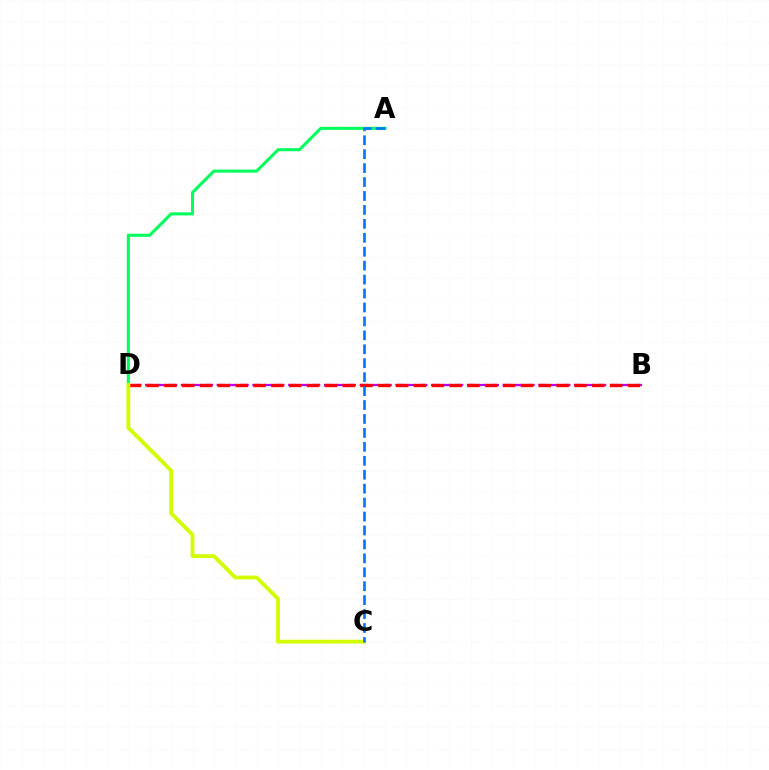{('A', 'D'): [{'color': '#00ff5c', 'line_style': 'solid', 'thickness': 2.2}], ('B', 'D'): [{'color': '#b900ff', 'line_style': 'dashed', 'thickness': 1.62}, {'color': '#ff0000', 'line_style': 'dashed', 'thickness': 2.42}], ('C', 'D'): [{'color': '#d1ff00', 'line_style': 'solid', 'thickness': 2.76}], ('A', 'C'): [{'color': '#0074ff', 'line_style': 'dashed', 'thickness': 1.89}]}